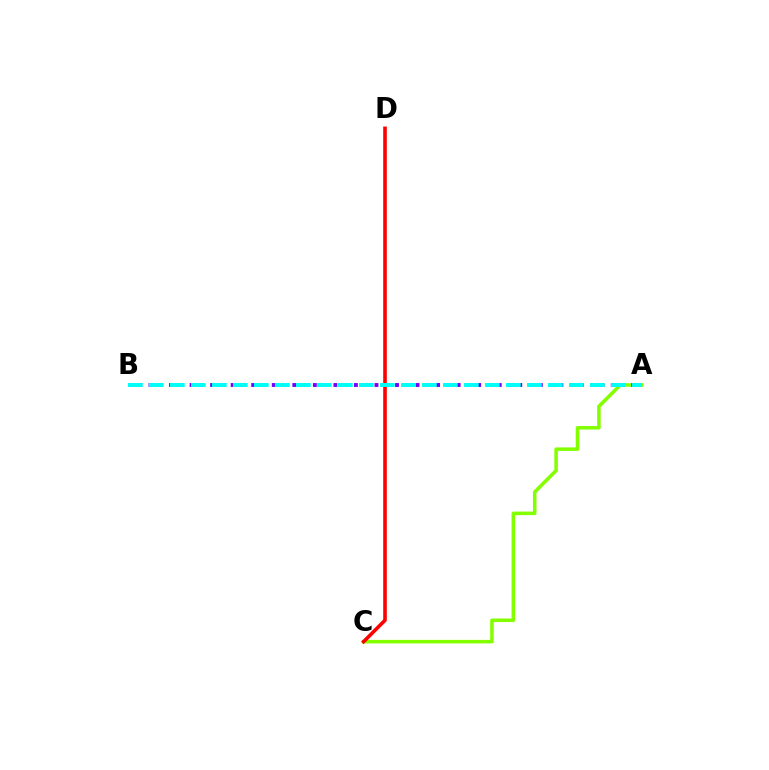{('A', 'C'): [{'color': '#84ff00', 'line_style': 'solid', 'thickness': 2.55}], ('A', 'B'): [{'color': '#7200ff', 'line_style': 'dotted', 'thickness': 2.79}, {'color': '#00fff6', 'line_style': 'dashed', 'thickness': 2.85}], ('C', 'D'): [{'color': '#ff0000', 'line_style': 'solid', 'thickness': 2.59}]}